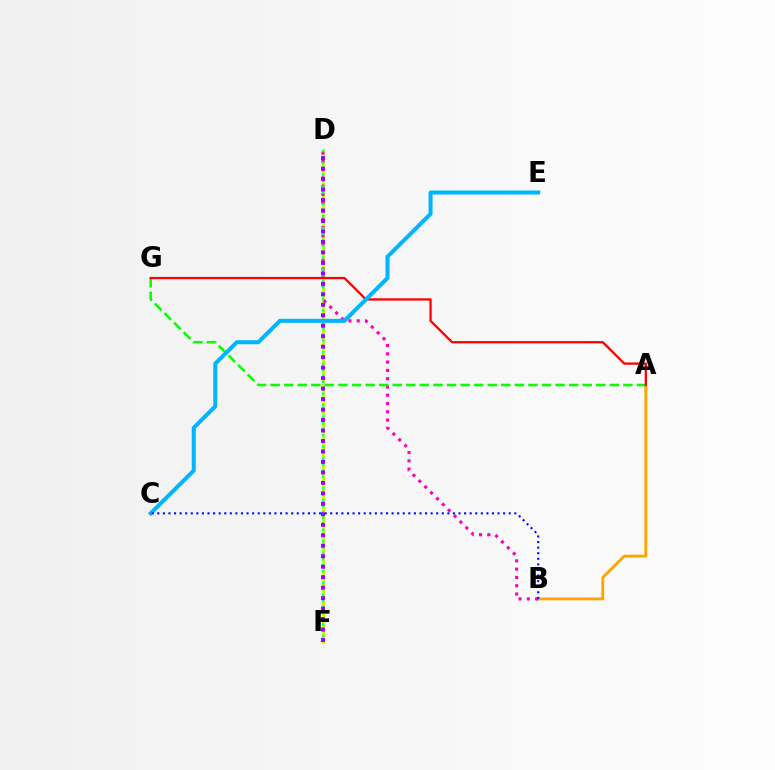{('D', 'F'): [{'color': '#b3ff00', 'line_style': 'solid', 'thickness': 2.04}, {'color': '#00ff9d', 'line_style': 'dotted', 'thickness': 1.61}, {'color': '#9b00ff', 'line_style': 'dotted', 'thickness': 2.85}], ('A', 'B'): [{'color': '#ffa500', 'line_style': 'solid', 'thickness': 2.07}], ('B', 'D'): [{'color': '#ff00bd', 'line_style': 'dotted', 'thickness': 2.25}], ('A', 'G'): [{'color': '#08ff00', 'line_style': 'dashed', 'thickness': 1.84}, {'color': '#ff0000', 'line_style': 'solid', 'thickness': 1.65}], ('C', 'E'): [{'color': '#00b5ff', 'line_style': 'solid', 'thickness': 2.89}], ('B', 'C'): [{'color': '#0010ff', 'line_style': 'dotted', 'thickness': 1.52}]}